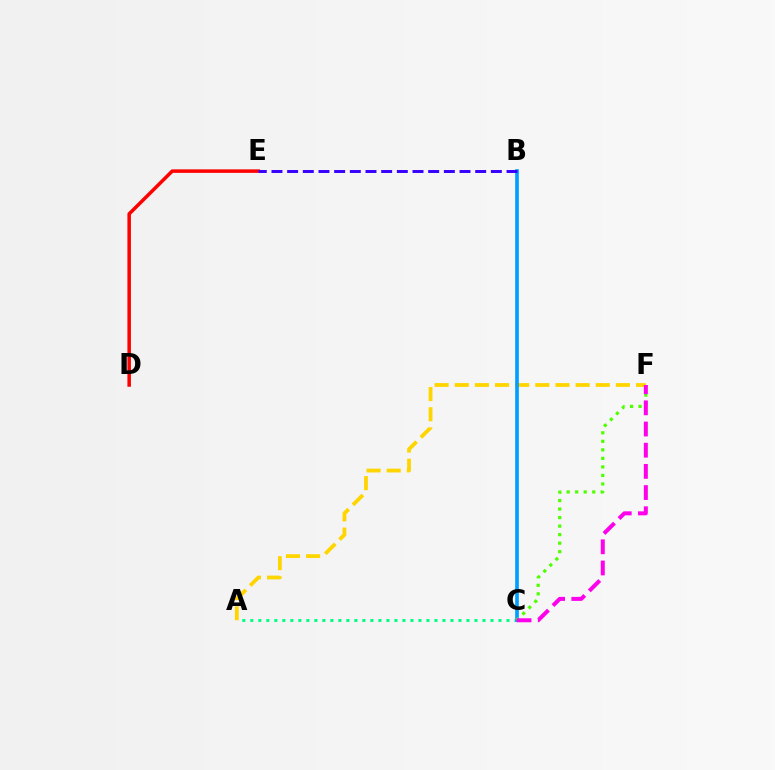{('A', 'F'): [{'color': '#ffd500', 'line_style': 'dashed', 'thickness': 2.74}], ('A', 'C'): [{'color': '#00ff86', 'line_style': 'dotted', 'thickness': 2.18}], ('D', 'E'): [{'color': '#ff0000', 'line_style': 'solid', 'thickness': 2.53}], ('B', 'C'): [{'color': '#009eff', 'line_style': 'solid', 'thickness': 2.63}], ('C', 'F'): [{'color': '#4fff00', 'line_style': 'dotted', 'thickness': 2.32}, {'color': '#ff00ed', 'line_style': 'dashed', 'thickness': 2.88}], ('B', 'E'): [{'color': '#3700ff', 'line_style': 'dashed', 'thickness': 2.13}]}